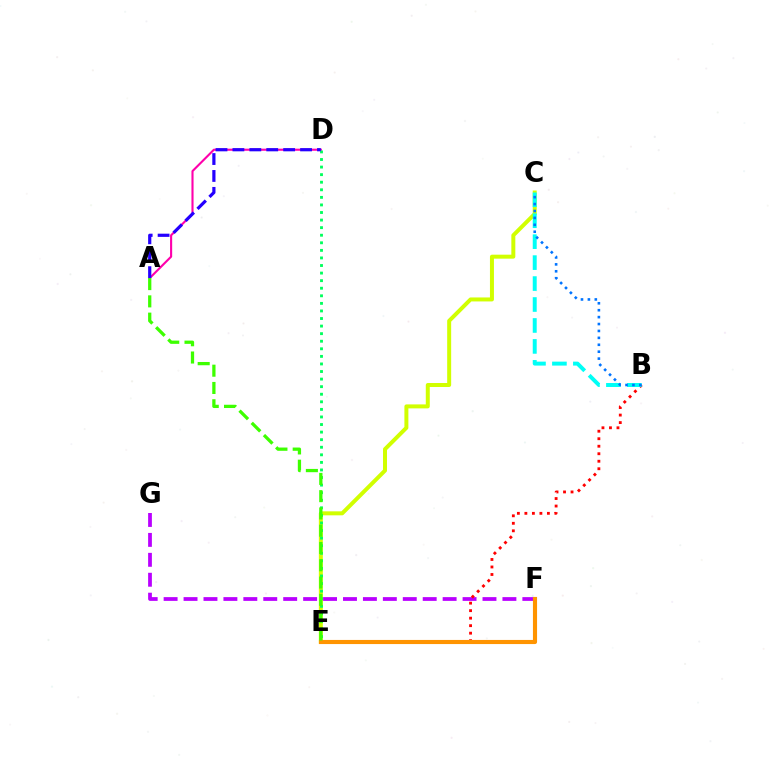{('A', 'D'): [{'color': '#ff00ac', 'line_style': 'solid', 'thickness': 1.52}, {'color': '#2500ff', 'line_style': 'dashed', 'thickness': 2.3}], ('C', 'E'): [{'color': '#d1ff00', 'line_style': 'solid', 'thickness': 2.87}], ('F', 'G'): [{'color': '#b900ff', 'line_style': 'dashed', 'thickness': 2.71}], ('B', 'E'): [{'color': '#ff0000', 'line_style': 'dotted', 'thickness': 2.04}], ('D', 'E'): [{'color': '#00ff5c', 'line_style': 'dotted', 'thickness': 2.06}], ('E', 'F'): [{'color': '#ff9400', 'line_style': 'solid', 'thickness': 2.97}], ('B', 'C'): [{'color': '#00fff6', 'line_style': 'dashed', 'thickness': 2.85}, {'color': '#0074ff', 'line_style': 'dotted', 'thickness': 1.88}], ('A', 'E'): [{'color': '#3dff00', 'line_style': 'dashed', 'thickness': 2.35}]}